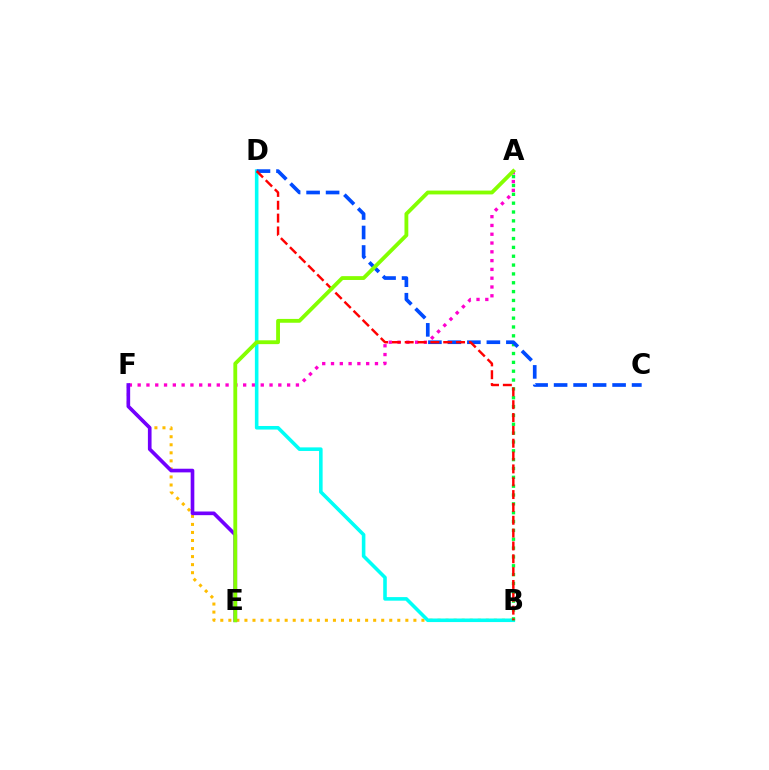{('A', 'F'): [{'color': '#ff00cf', 'line_style': 'dotted', 'thickness': 2.39}], ('B', 'F'): [{'color': '#ffbd00', 'line_style': 'dotted', 'thickness': 2.19}], ('B', 'D'): [{'color': '#00fff6', 'line_style': 'solid', 'thickness': 2.58}, {'color': '#ff0000', 'line_style': 'dashed', 'thickness': 1.74}], ('A', 'B'): [{'color': '#00ff39', 'line_style': 'dotted', 'thickness': 2.4}], ('C', 'D'): [{'color': '#004bff', 'line_style': 'dashed', 'thickness': 2.65}], ('E', 'F'): [{'color': '#7200ff', 'line_style': 'solid', 'thickness': 2.63}], ('A', 'E'): [{'color': '#84ff00', 'line_style': 'solid', 'thickness': 2.76}]}